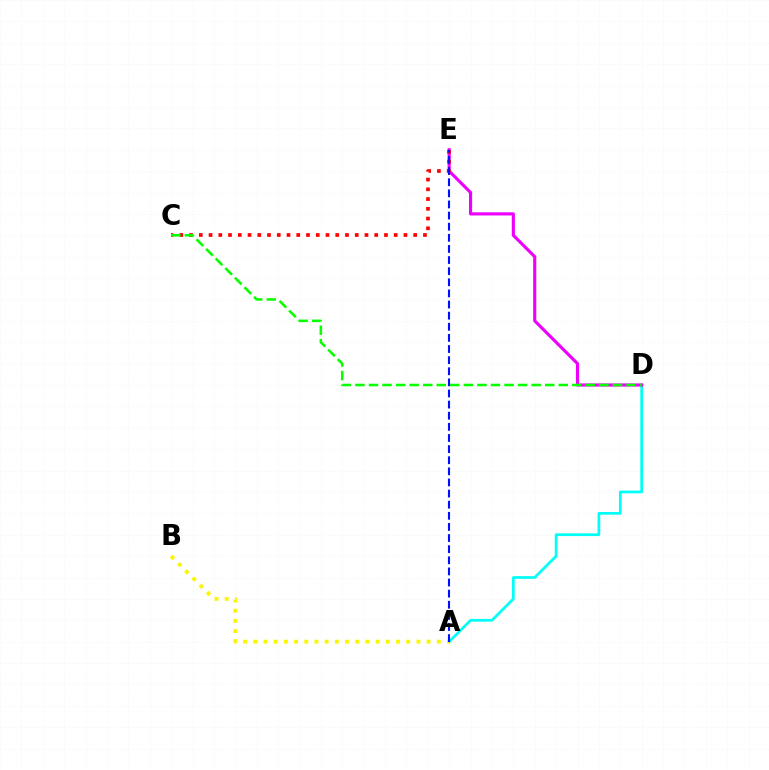{('A', 'D'): [{'color': '#00fff6', 'line_style': 'solid', 'thickness': 1.96}], ('A', 'B'): [{'color': '#fcf500', 'line_style': 'dotted', 'thickness': 2.77}], ('D', 'E'): [{'color': '#ee00ff', 'line_style': 'solid', 'thickness': 2.26}], ('C', 'E'): [{'color': '#ff0000', 'line_style': 'dotted', 'thickness': 2.65}], ('C', 'D'): [{'color': '#08ff00', 'line_style': 'dashed', 'thickness': 1.84}], ('A', 'E'): [{'color': '#0010ff', 'line_style': 'dashed', 'thickness': 1.51}]}